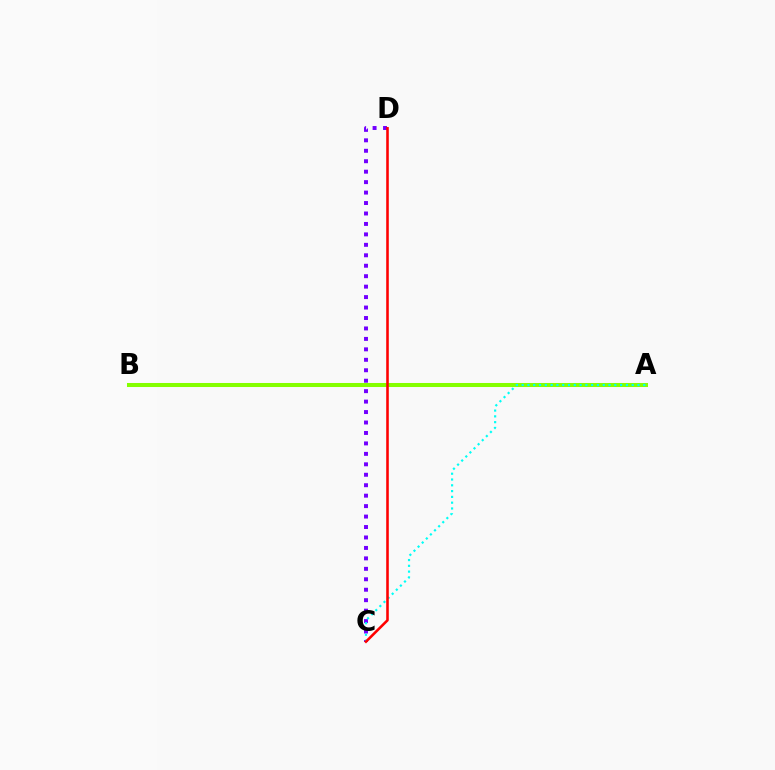{('A', 'B'): [{'color': '#84ff00', 'line_style': 'solid', 'thickness': 2.9}], ('C', 'D'): [{'color': '#7200ff', 'line_style': 'dotted', 'thickness': 2.84}, {'color': '#ff0000', 'line_style': 'solid', 'thickness': 1.86}], ('A', 'C'): [{'color': '#00fff6', 'line_style': 'dotted', 'thickness': 1.57}]}